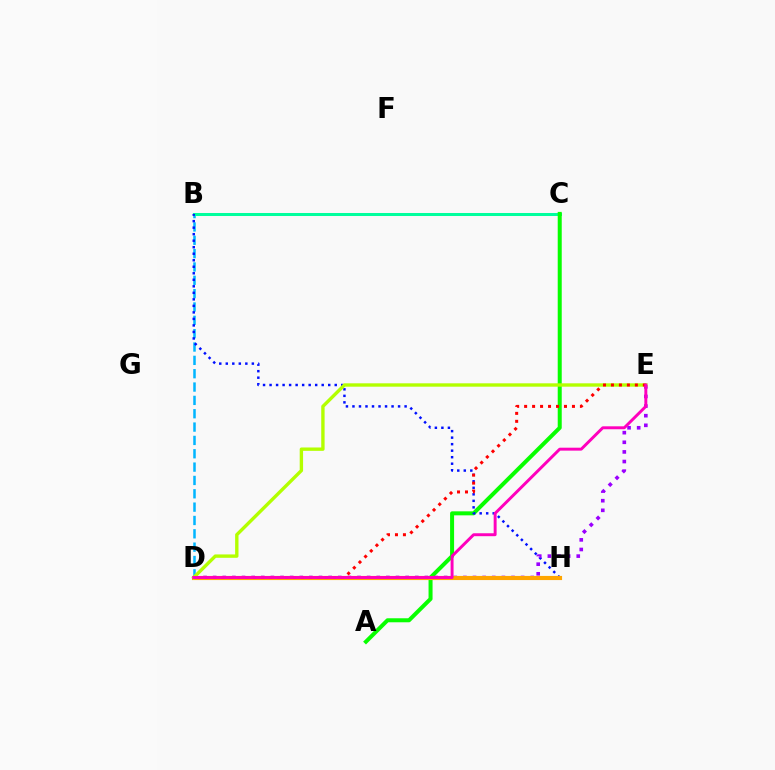{('B', 'D'): [{'color': '#00b5ff', 'line_style': 'dashed', 'thickness': 1.81}], ('B', 'C'): [{'color': '#00ff9d', 'line_style': 'solid', 'thickness': 2.17}], ('A', 'C'): [{'color': '#08ff00', 'line_style': 'solid', 'thickness': 2.88}], ('B', 'H'): [{'color': '#0010ff', 'line_style': 'dotted', 'thickness': 1.77}], ('D', 'E'): [{'color': '#9b00ff', 'line_style': 'dotted', 'thickness': 2.61}, {'color': '#b3ff00', 'line_style': 'solid', 'thickness': 2.43}, {'color': '#ff0000', 'line_style': 'dotted', 'thickness': 2.17}, {'color': '#ff00bd', 'line_style': 'solid', 'thickness': 2.12}], ('D', 'H'): [{'color': '#ffa500', 'line_style': 'solid', 'thickness': 2.98}]}